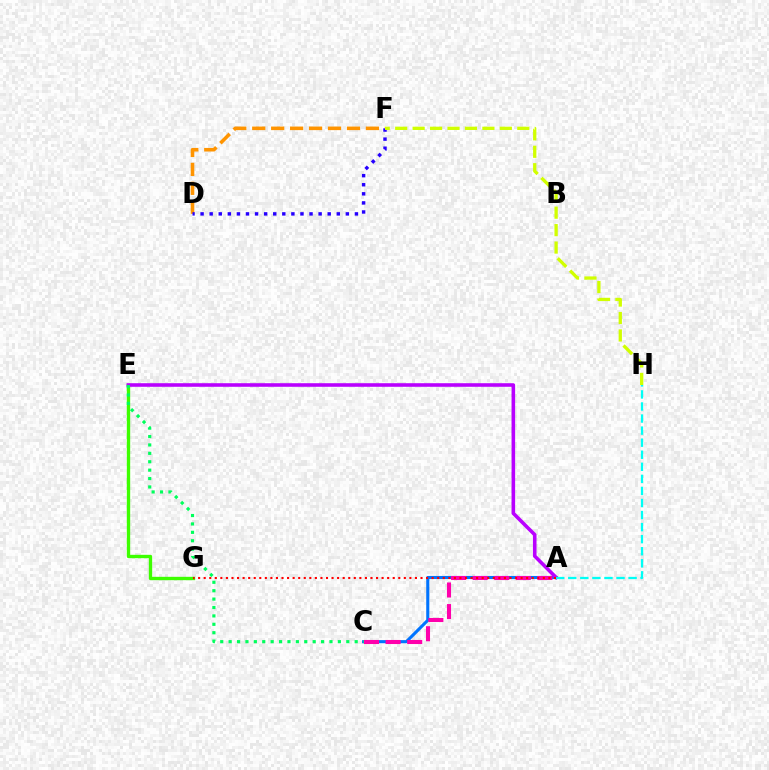{('A', 'C'): [{'color': '#0074ff', 'line_style': 'solid', 'thickness': 2.23}, {'color': '#ff00ac', 'line_style': 'dashed', 'thickness': 2.93}], ('D', 'F'): [{'color': '#ff9400', 'line_style': 'dashed', 'thickness': 2.57}, {'color': '#2500ff', 'line_style': 'dotted', 'thickness': 2.47}], ('F', 'H'): [{'color': '#d1ff00', 'line_style': 'dashed', 'thickness': 2.37}], ('E', 'G'): [{'color': '#3dff00', 'line_style': 'solid', 'thickness': 2.42}], ('A', 'E'): [{'color': '#b900ff', 'line_style': 'solid', 'thickness': 2.58}], ('A', 'G'): [{'color': '#ff0000', 'line_style': 'dotted', 'thickness': 1.51}], ('A', 'H'): [{'color': '#00fff6', 'line_style': 'dashed', 'thickness': 1.64}], ('C', 'E'): [{'color': '#00ff5c', 'line_style': 'dotted', 'thickness': 2.28}]}